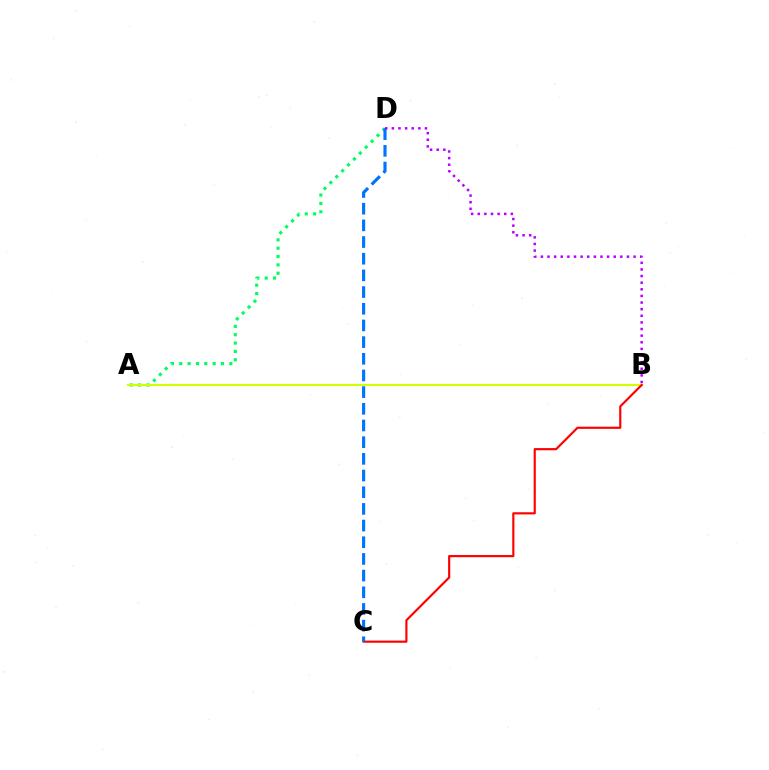{('A', 'D'): [{'color': '#00ff5c', 'line_style': 'dotted', 'thickness': 2.27}], ('A', 'B'): [{'color': '#d1ff00', 'line_style': 'solid', 'thickness': 1.53}], ('B', 'C'): [{'color': '#ff0000', 'line_style': 'solid', 'thickness': 1.55}], ('C', 'D'): [{'color': '#0074ff', 'line_style': 'dashed', 'thickness': 2.27}], ('B', 'D'): [{'color': '#b900ff', 'line_style': 'dotted', 'thickness': 1.8}]}